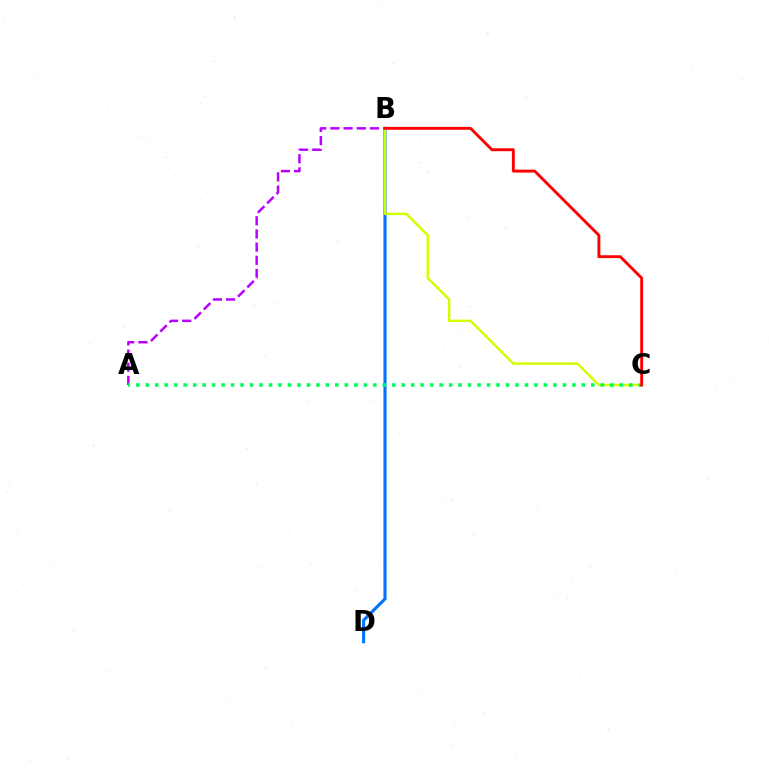{('B', 'D'): [{'color': '#0074ff', 'line_style': 'solid', 'thickness': 2.24}], ('A', 'B'): [{'color': '#b900ff', 'line_style': 'dashed', 'thickness': 1.79}], ('B', 'C'): [{'color': '#d1ff00', 'line_style': 'solid', 'thickness': 1.77}, {'color': '#ff0000', 'line_style': 'solid', 'thickness': 2.07}], ('A', 'C'): [{'color': '#00ff5c', 'line_style': 'dotted', 'thickness': 2.58}]}